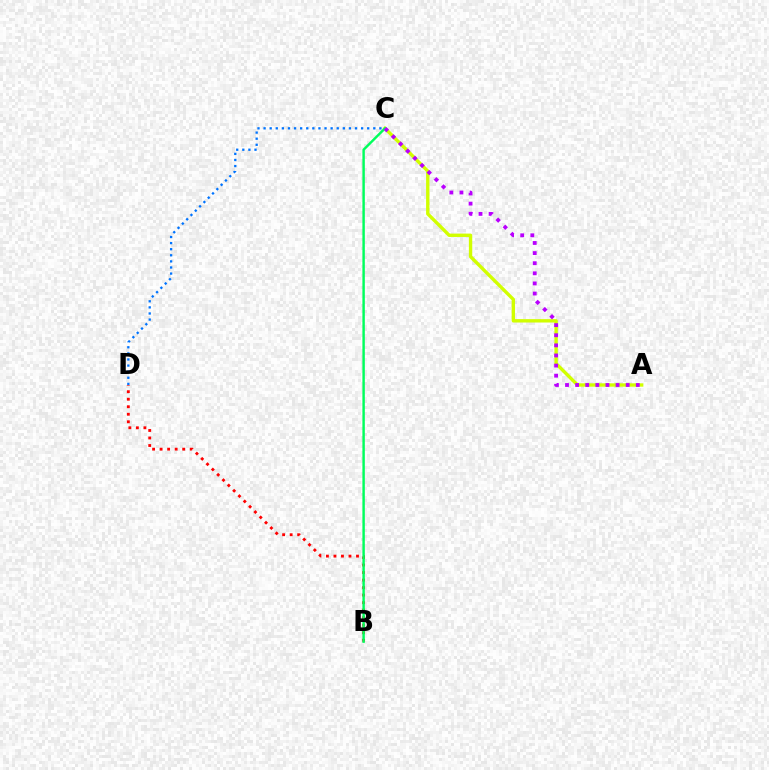{('B', 'D'): [{'color': '#ff0000', 'line_style': 'dotted', 'thickness': 2.04}], ('C', 'D'): [{'color': '#0074ff', 'line_style': 'dotted', 'thickness': 1.66}], ('A', 'C'): [{'color': '#d1ff00', 'line_style': 'solid', 'thickness': 2.43}, {'color': '#b900ff', 'line_style': 'dotted', 'thickness': 2.75}], ('B', 'C'): [{'color': '#00ff5c', 'line_style': 'solid', 'thickness': 1.75}]}